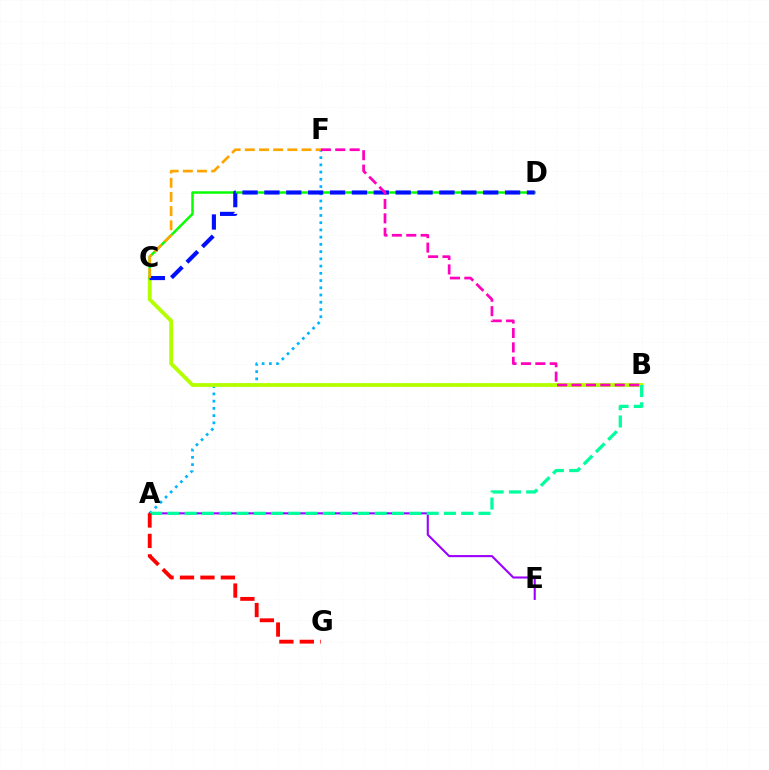{('A', 'F'): [{'color': '#00b5ff', 'line_style': 'dotted', 'thickness': 1.96}], ('B', 'C'): [{'color': '#b3ff00', 'line_style': 'solid', 'thickness': 2.75}], ('A', 'E'): [{'color': '#9b00ff', 'line_style': 'solid', 'thickness': 1.51}], ('C', 'D'): [{'color': '#08ff00', 'line_style': 'solid', 'thickness': 1.79}, {'color': '#0010ff', 'line_style': 'dashed', 'thickness': 2.97}], ('C', 'F'): [{'color': '#ffa500', 'line_style': 'dashed', 'thickness': 1.93}], ('A', 'B'): [{'color': '#00ff9d', 'line_style': 'dashed', 'thickness': 2.35}], ('B', 'F'): [{'color': '#ff00bd', 'line_style': 'dashed', 'thickness': 1.96}], ('A', 'G'): [{'color': '#ff0000', 'line_style': 'dashed', 'thickness': 2.78}]}